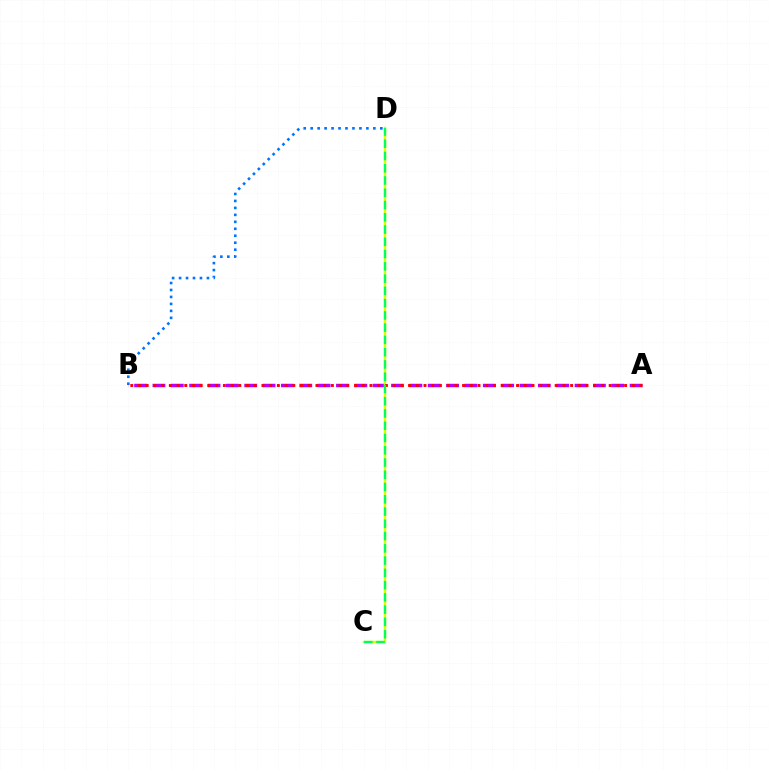{('B', 'D'): [{'color': '#0074ff', 'line_style': 'dotted', 'thickness': 1.89}], ('A', 'B'): [{'color': '#b900ff', 'line_style': 'dashed', 'thickness': 2.49}, {'color': '#ff0000', 'line_style': 'dotted', 'thickness': 2.1}], ('C', 'D'): [{'color': '#d1ff00', 'line_style': 'solid', 'thickness': 1.72}, {'color': '#00ff5c', 'line_style': 'dashed', 'thickness': 1.67}]}